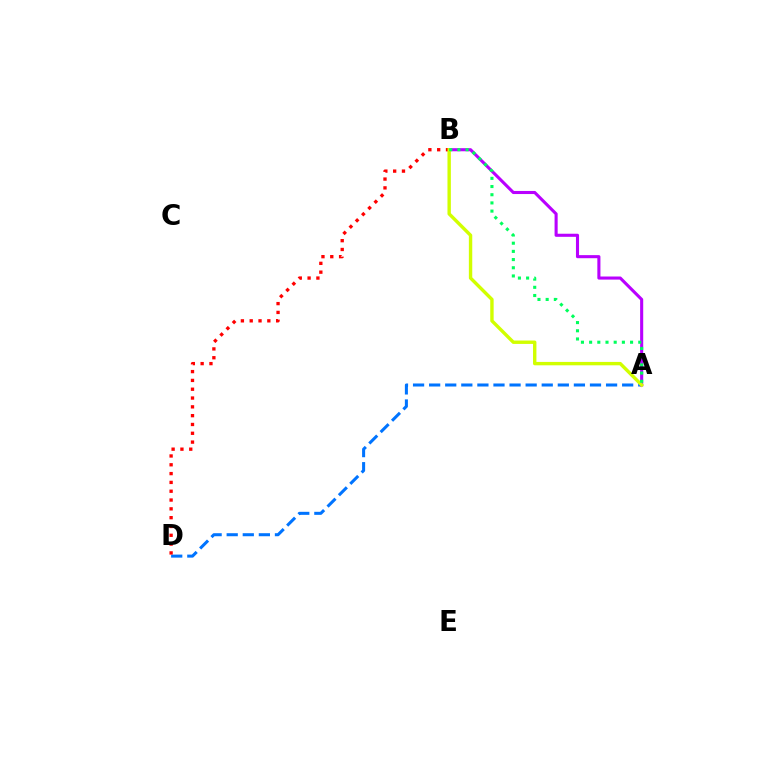{('A', 'D'): [{'color': '#0074ff', 'line_style': 'dashed', 'thickness': 2.19}], ('A', 'B'): [{'color': '#b900ff', 'line_style': 'solid', 'thickness': 2.22}, {'color': '#d1ff00', 'line_style': 'solid', 'thickness': 2.45}, {'color': '#00ff5c', 'line_style': 'dotted', 'thickness': 2.23}], ('B', 'D'): [{'color': '#ff0000', 'line_style': 'dotted', 'thickness': 2.39}]}